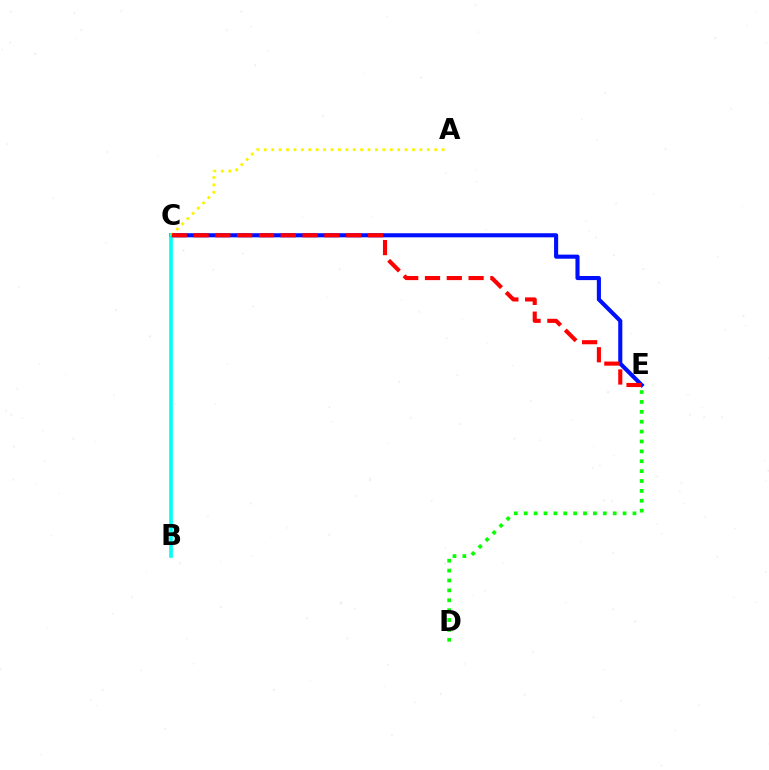{('C', 'E'): [{'color': '#0010ff', 'line_style': 'solid', 'thickness': 2.95}, {'color': '#ff0000', 'line_style': 'dashed', 'thickness': 2.96}], ('B', 'C'): [{'color': '#ee00ff', 'line_style': 'dashed', 'thickness': 1.53}, {'color': '#00fff6', 'line_style': 'solid', 'thickness': 2.6}], ('D', 'E'): [{'color': '#08ff00', 'line_style': 'dotted', 'thickness': 2.69}], ('A', 'C'): [{'color': '#fcf500', 'line_style': 'dotted', 'thickness': 2.01}]}